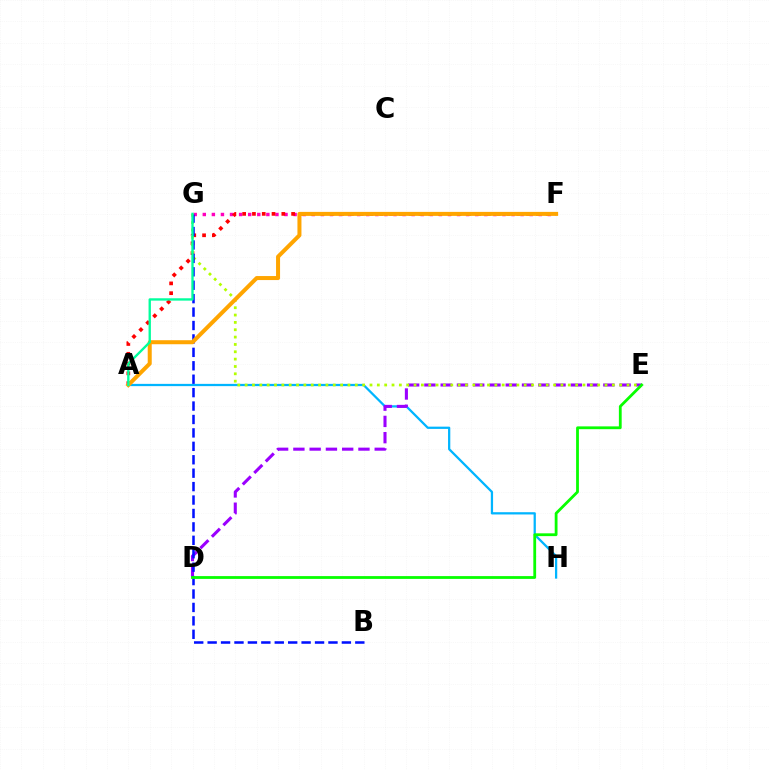{('A', 'H'): [{'color': '#00b5ff', 'line_style': 'solid', 'thickness': 1.63}], ('F', 'G'): [{'color': '#ff00bd', 'line_style': 'dotted', 'thickness': 2.47}], ('D', 'E'): [{'color': '#9b00ff', 'line_style': 'dashed', 'thickness': 2.21}, {'color': '#08ff00', 'line_style': 'solid', 'thickness': 2.02}], ('A', 'F'): [{'color': '#ff0000', 'line_style': 'dotted', 'thickness': 2.66}, {'color': '#ffa500', 'line_style': 'solid', 'thickness': 2.89}], ('E', 'G'): [{'color': '#b3ff00', 'line_style': 'dotted', 'thickness': 2.0}], ('B', 'G'): [{'color': '#0010ff', 'line_style': 'dashed', 'thickness': 1.82}], ('A', 'G'): [{'color': '#00ff9d', 'line_style': 'solid', 'thickness': 1.69}]}